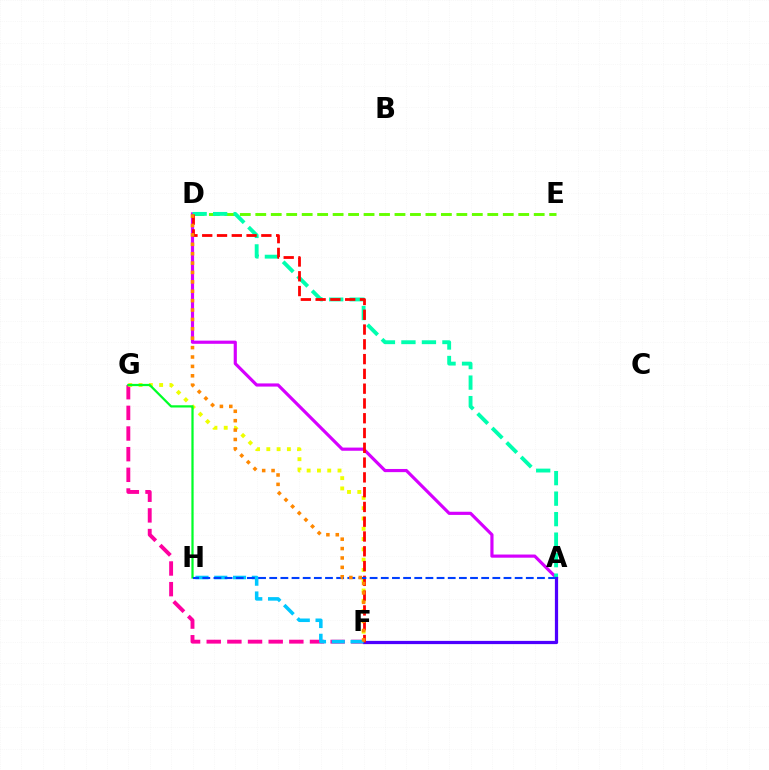{('D', 'E'): [{'color': '#66ff00', 'line_style': 'dashed', 'thickness': 2.1}], ('F', 'G'): [{'color': '#ff00a0', 'line_style': 'dashed', 'thickness': 2.81}, {'color': '#eeff00', 'line_style': 'dotted', 'thickness': 2.8}], ('A', 'D'): [{'color': '#d600ff', 'line_style': 'solid', 'thickness': 2.28}, {'color': '#00ffaf', 'line_style': 'dashed', 'thickness': 2.78}], ('A', 'F'): [{'color': '#4f00ff', 'line_style': 'solid', 'thickness': 2.32}], ('D', 'F'): [{'color': '#ff0000', 'line_style': 'dashed', 'thickness': 2.01}, {'color': '#ff8800', 'line_style': 'dotted', 'thickness': 2.55}], ('G', 'H'): [{'color': '#00ff27', 'line_style': 'solid', 'thickness': 1.61}], ('F', 'H'): [{'color': '#00c7ff', 'line_style': 'dashed', 'thickness': 2.55}], ('A', 'H'): [{'color': '#003fff', 'line_style': 'dashed', 'thickness': 1.52}]}